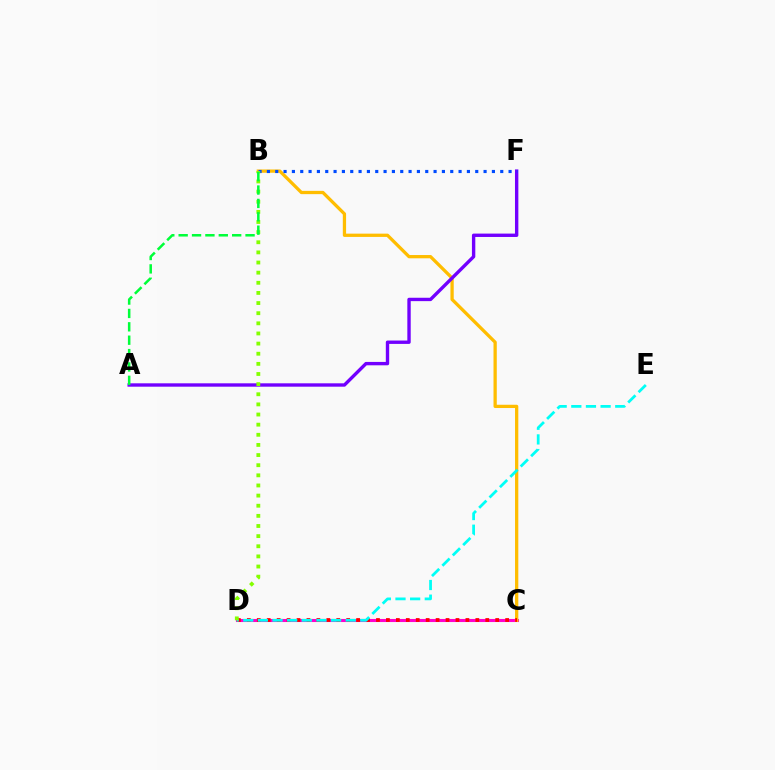{('C', 'D'): [{'color': '#ff00cf', 'line_style': 'solid', 'thickness': 2.21}, {'color': '#ff0000', 'line_style': 'dotted', 'thickness': 2.7}], ('B', 'C'): [{'color': '#ffbd00', 'line_style': 'solid', 'thickness': 2.36}], ('A', 'F'): [{'color': '#7200ff', 'line_style': 'solid', 'thickness': 2.43}], ('D', 'E'): [{'color': '#00fff6', 'line_style': 'dashed', 'thickness': 1.99}], ('B', 'F'): [{'color': '#004bff', 'line_style': 'dotted', 'thickness': 2.26}], ('B', 'D'): [{'color': '#84ff00', 'line_style': 'dotted', 'thickness': 2.75}], ('A', 'B'): [{'color': '#00ff39', 'line_style': 'dashed', 'thickness': 1.82}]}